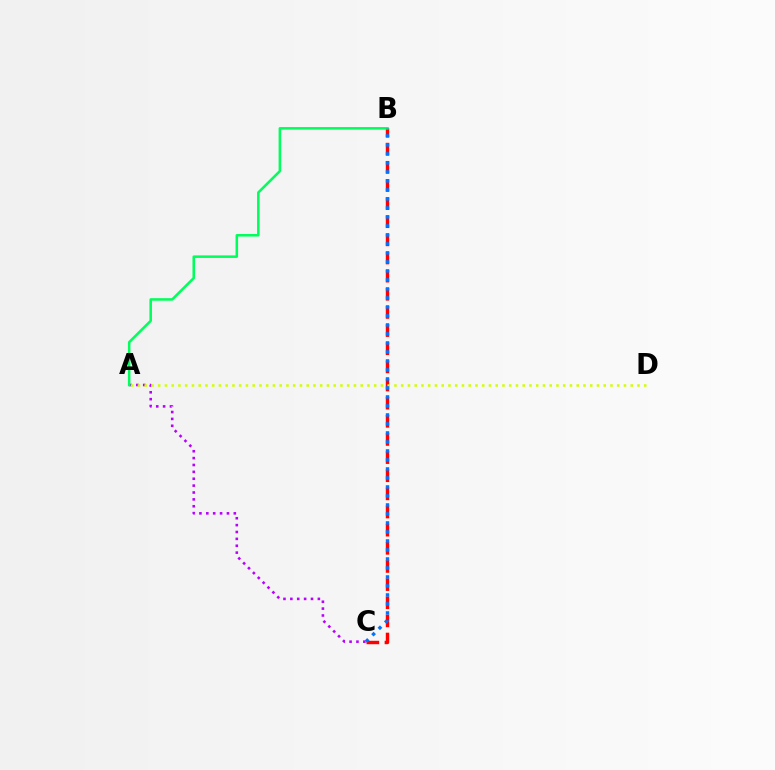{('A', 'C'): [{'color': '#b900ff', 'line_style': 'dotted', 'thickness': 1.87}], ('B', 'C'): [{'color': '#ff0000', 'line_style': 'dashed', 'thickness': 2.46}, {'color': '#0074ff', 'line_style': 'dotted', 'thickness': 2.45}], ('A', 'D'): [{'color': '#d1ff00', 'line_style': 'dotted', 'thickness': 1.83}], ('A', 'B'): [{'color': '#00ff5c', 'line_style': 'solid', 'thickness': 1.83}]}